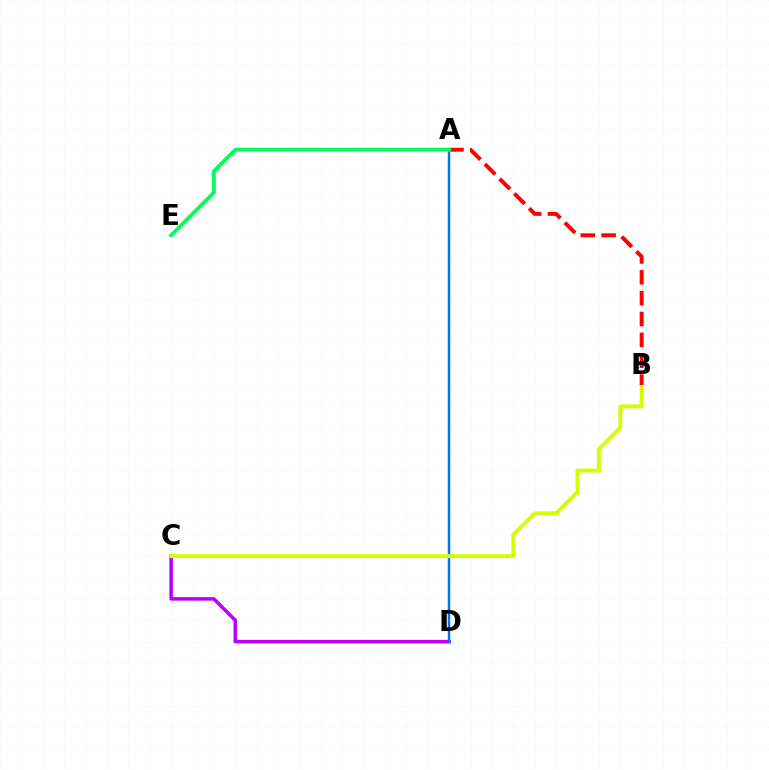{('C', 'D'): [{'color': '#b900ff', 'line_style': 'solid', 'thickness': 2.54}], ('A', 'D'): [{'color': '#0074ff', 'line_style': 'solid', 'thickness': 1.78}], ('B', 'C'): [{'color': '#d1ff00', 'line_style': 'solid', 'thickness': 2.8}], ('A', 'B'): [{'color': '#ff0000', 'line_style': 'dashed', 'thickness': 2.83}], ('A', 'E'): [{'color': '#00ff5c', 'line_style': 'solid', 'thickness': 2.74}]}